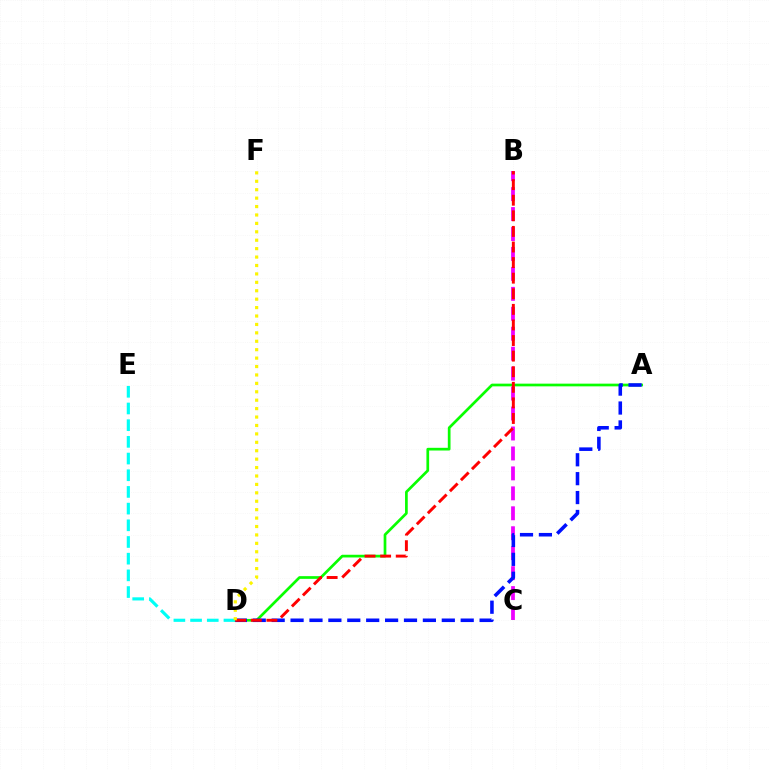{('A', 'D'): [{'color': '#08ff00', 'line_style': 'solid', 'thickness': 1.95}, {'color': '#0010ff', 'line_style': 'dashed', 'thickness': 2.57}], ('D', 'E'): [{'color': '#00fff6', 'line_style': 'dashed', 'thickness': 2.27}], ('B', 'C'): [{'color': '#ee00ff', 'line_style': 'dashed', 'thickness': 2.71}], ('B', 'D'): [{'color': '#ff0000', 'line_style': 'dashed', 'thickness': 2.12}], ('D', 'F'): [{'color': '#fcf500', 'line_style': 'dotted', 'thickness': 2.29}]}